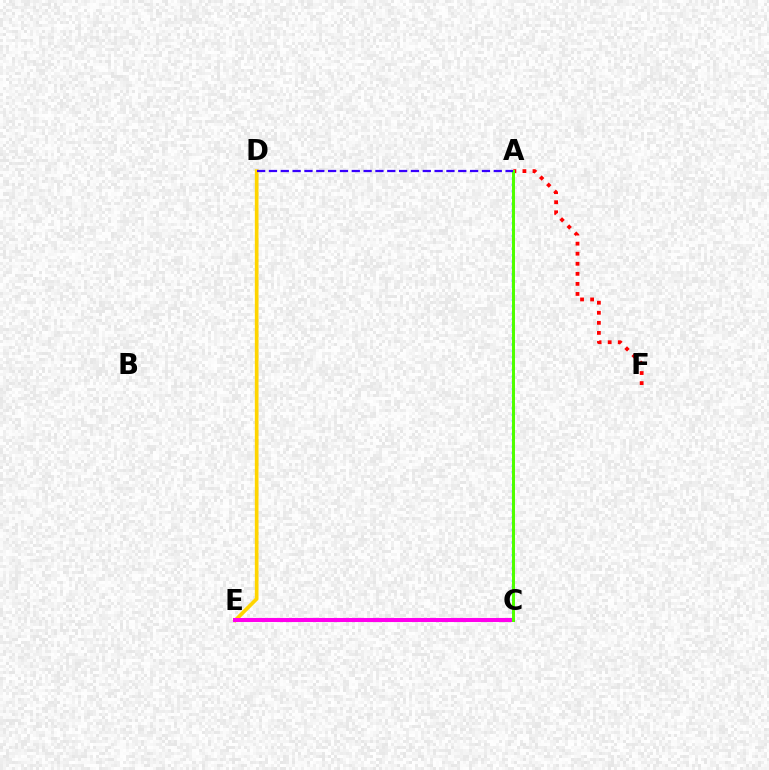{('D', 'E'): [{'color': '#ffd500', 'line_style': 'solid', 'thickness': 2.65}], ('A', 'C'): [{'color': '#00ff86', 'line_style': 'dashed', 'thickness': 1.89}, {'color': '#009eff', 'line_style': 'dotted', 'thickness': 1.73}, {'color': '#4fff00', 'line_style': 'solid', 'thickness': 2.16}], ('C', 'E'): [{'color': '#ff00ed', 'line_style': 'solid', 'thickness': 2.92}], ('A', 'F'): [{'color': '#ff0000', 'line_style': 'dotted', 'thickness': 2.73}], ('A', 'D'): [{'color': '#3700ff', 'line_style': 'dashed', 'thickness': 1.61}]}